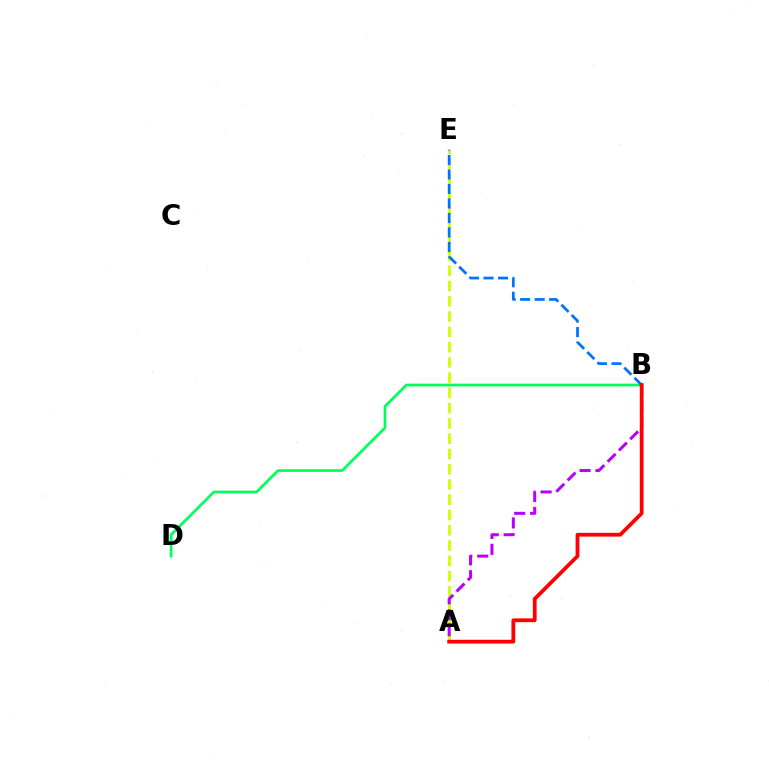{('A', 'E'): [{'color': '#d1ff00', 'line_style': 'dashed', 'thickness': 2.07}], ('A', 'B'): [{'color': '#b900ff', 'line_style': 'dashed', 'thickness': 2.16}, {'color': '#ff0000', 'line_style': 'solid', 'thickness': 2.71}], ('B', 'D'): [{'color': '#00ff5c', 'line_style': 'solid', 'thickness': 1.95}], ('B', 'E'): [{'color': '#0074ff', 'line_style': 'dashed', 'thickness': 1.97}]}